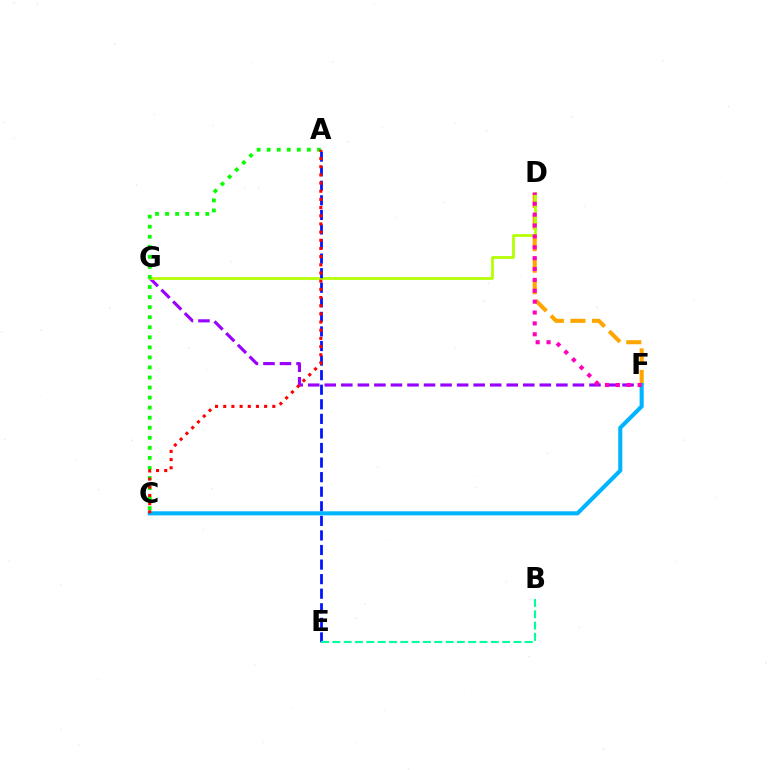{('F', 'G'): [{'color': '#9b00ff', 'line_style': 'dashed', 'thickness': 2.25}], ('D', 'F'): [{'color': '#ffa500', 'line_style': 'dashed', 'thickness': 2.93}, {'color': '#ff00bd', 'line_style': 'dotted', 'thickness': 2.96}], ('D', 'G'): [{'color': '#b3ff00', 'line_style': 'solid', 'thickness': 1.97}], ('A', 'E'): [{'color': '#0010ff', 'line_style': 'dashed', 'thickness': 1.98}], ('C', 'F'): [{'color': '#00b5ff', 'line_style': 'solid', 'thickness': 2.94}], ('B', 'E'): [{'color': '#00ff9d', 'line_style': 'dashed', 'thickness': 1.54}], ('A', 'C'): [{'color': '#08ff00', 'line_style': 'dotted', 'thickness': 2.73}, {'color': '#ff0000', 'line_style': 'dotted', 'thickness': 2.22}]}